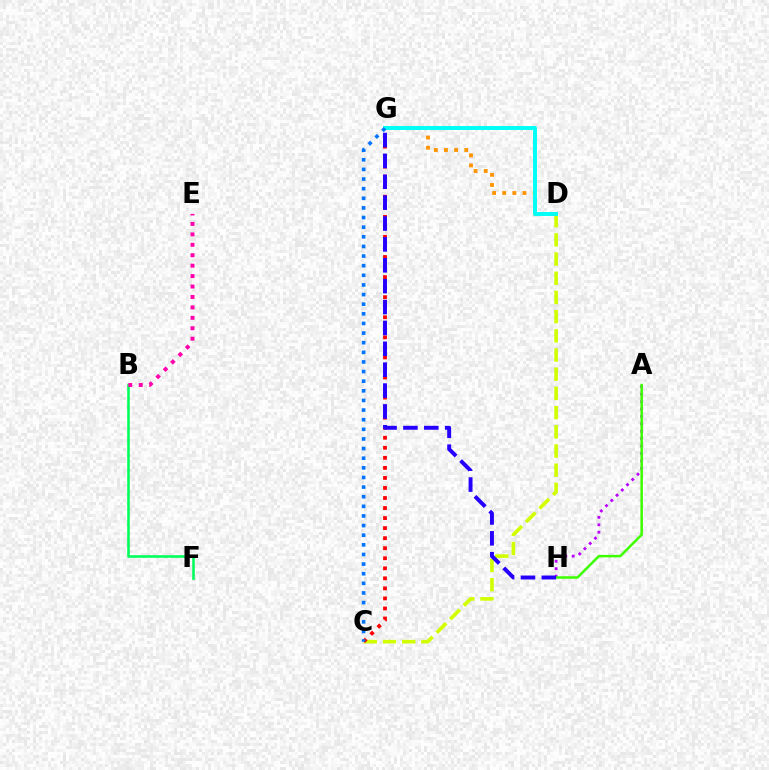{('C', 'D'): [{'color': '#d1ff00', 'line_style': 'dashed', 'thickness': 2.61}], ('D', 'G'): [{'color': '#ff9400', 'line_style': 'dotted', 'thickness': 2.75}, {'color': '#00fff6', 'line_style': 'solid', 'thickness': 2.85}], ('B', 'F'): [{'color': '#00ff5c', 'line_style': 'solid', 'thickness': 1.86}], ('A', 'H'): [{'color': '#b900ff', 'line_style': 'dotted', 'thickness': 2.01}, {'color': '#3dff00', 'line_style': 'solid', 'thickness': 1.82}], ('C', 'G'): [{'color': '#ff0000', 'line_style': 'dotted', 'thickness': 2.73}, {'color': '#0074ff', 'line_style': 'dotted', 'thickness': 2.62}], ('G', 'H'): [{'color': '#2500ff', 'line_style': 'dashed', 'thickness': 2.84}], ('B', 'E'): [{'color': '#ff00ac', 'line_style': 'dotted', 'thickness': 2.83}]}